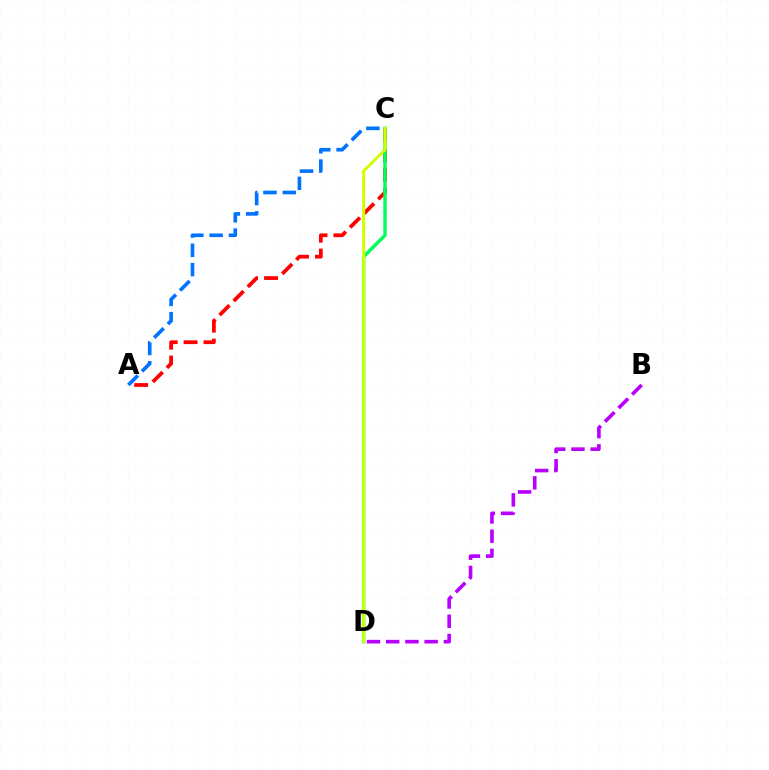{('A', 'C'): [{'color': '#ff0000', 'line_style': 'dashed', 'thickness': 2.71}, {'color': '#0074ff', 'line_style': 'dashed', 'thickness': 2.62}], ('C', 'D'): [{'color': '#00ff5c', 'line_style': 'solid', 'thickness': 2.48}, {'color': '#d1ff00', 'line_style': 'solid', 'thickness': 2.13}], ('B', 'D'): [{'color': '#b900ff', 'line_style': 'dashed', 'thickness': 2.61}]}